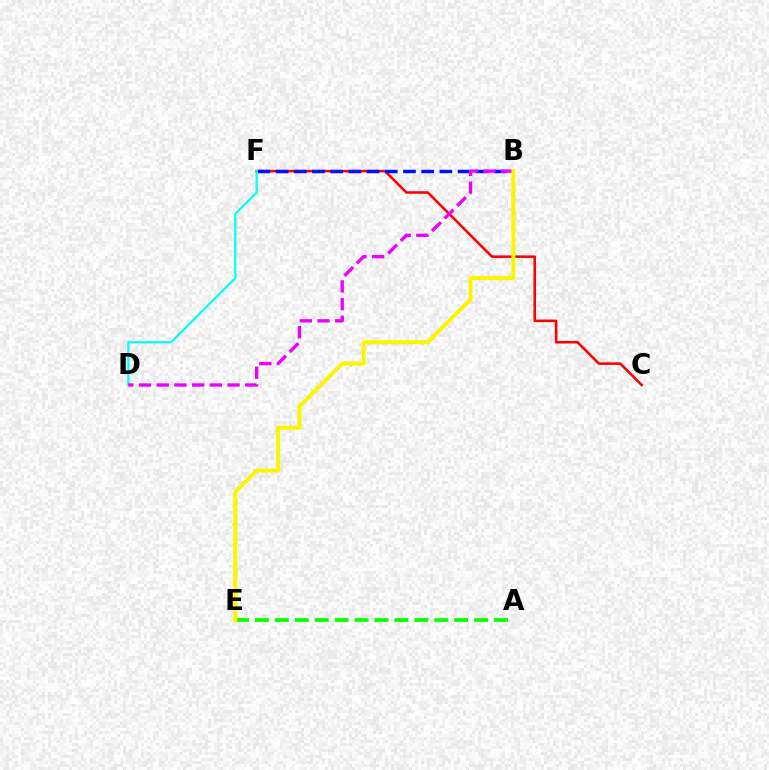{('A', 'E'): [{'color': '#08ff00', 'line_style': 'dashed', 'thickness': 2.71}], ('C', 'F'): [{'color': '#ff0000', 'line_style': 'solid', 'thickness': 1.84}], ('B', 'F'): [{'color': '#0010ff', 'line_style': 'dashed', 'thickness': 2.47}], ('D', 'F'): [{'color': '#00fff6', 'line_style': 'solid', 'thickness': 1.58}], ('B', 'D'): [{'color': '#ee00ff', 'line_style': 'dashed', 'thickness': 2.4}], ('B', 'E'): [{'color': '#fcf500', 'line_style': 'solid', 'thickness': 2.86}]}